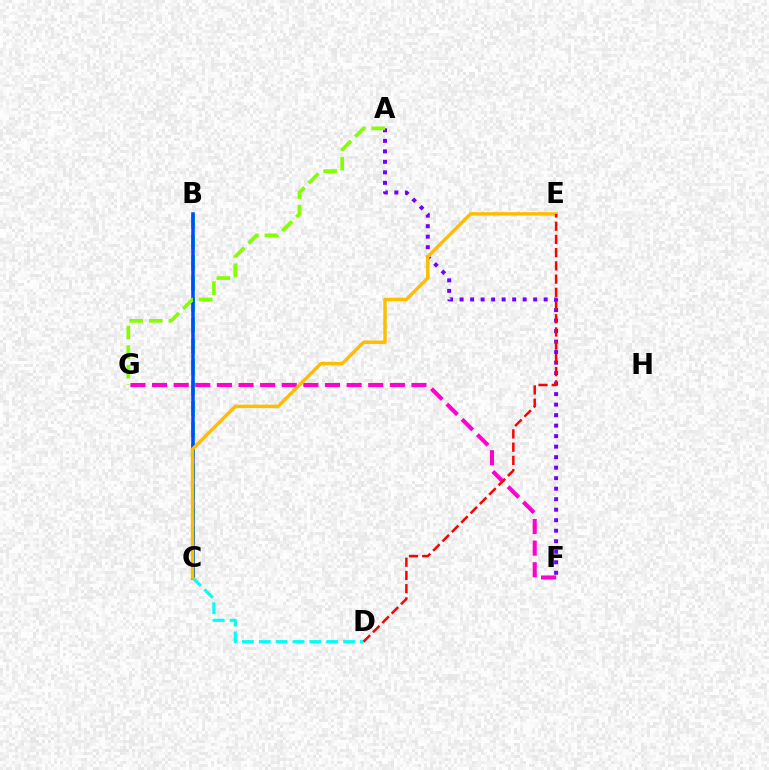{('F', 'G'): [{'color': '#ff00cf', 'line_style': 'dashed', 'thickness': 2.94}], ('B', 'C'): [{'color': '#00ff39', 'line_style': 'dashed', 'thickness': 2.83}, {'color': '#004bff', 'line_style': 'solid', 'thickness': 2.55}], ('A', 'F'): [{'color': '#7200ff', 'line_style': 'dotted', 'thickness': 2.86}], ('C', 'D'): [{'color': '#00fff6', 'line_style': 'dashed', 'thickness': 2.29}], ('C', 'E'): [{'color': '#ffbd00', 'line_style': 'solid', 'thickness': 2.48}], ('A', 'G'): [{'color': '#84ff00', 'line_style': 'dashed', 'thickness': 2.66}], ('D', 'E'): [{'color': '#ff0000', 'line_style': 'dashed', 'thickness': 1.8}]}